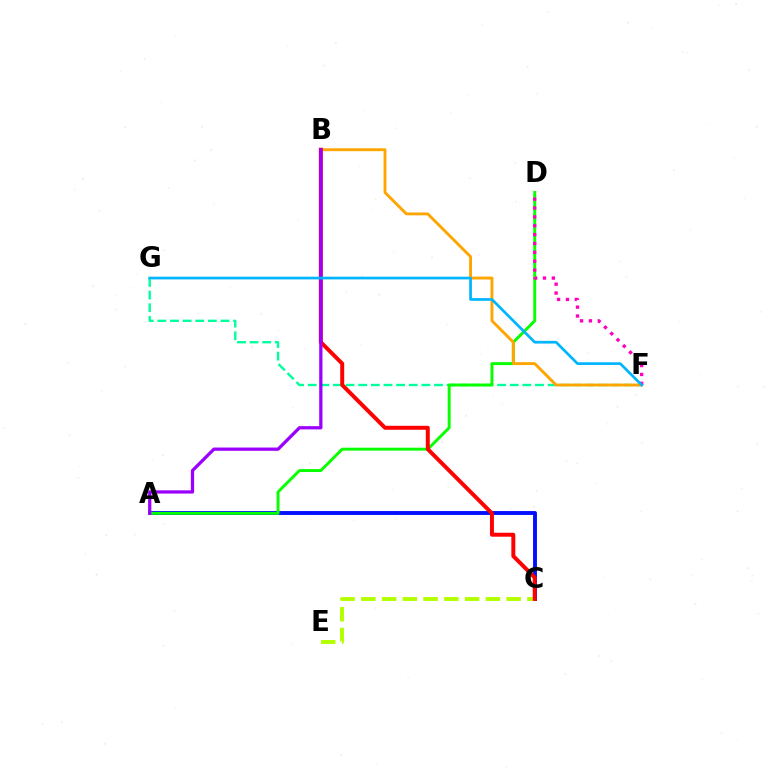{('F', 'G'): [{'color': '#00ff9d', 'line_style': 'dashed', 'thickness': 1.72}, {'color': '#00b5ff', 'line_style': 'solid', 'thickness': 1.95}], ('A', 'C'): [{'color': '#0010ff', 'line_style': 'solid', 'thickness': 2.8}], ('A', 'D'): [{'color': '#08ff00', 'line_style': 'solid', 'thickness': 2.11}], ('B', 'F'): [{'color': '#ffa500', 'line_style': 'solid', 'thickness': 2.07}], ('C', 'E'): [{'color': '#b3ff00', 'line_style': 'dashed', 'thickness': 2.82}], ('D', 'F'): [{'color': '#ff00bd', 'line_style': 'dotted', 'thickness': 2.41}], ('B', 'C'): [{'color': '#ff0000', 'line_style': 'solid', 'thickness': 2.85}], ('A', 'B'): [{'color': '#9b00ff', 'line_style': 'solid', 'thickness': 2.35}]}